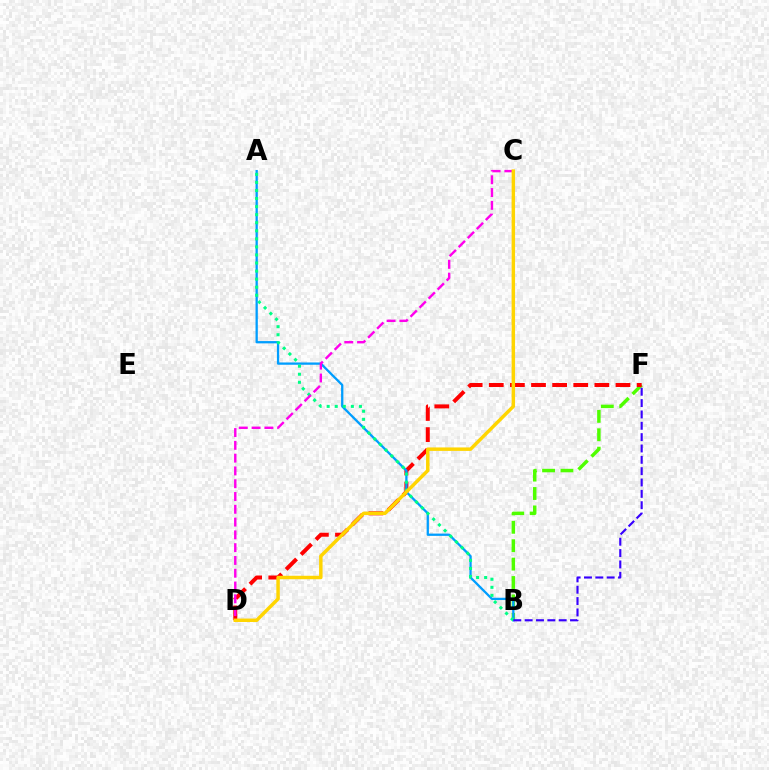{('B', 'F'): [{'color': '#4fff00', 'line_style': 'dashed', 'thickness': 2.5}, {'color': '#3700ff', 'line_style': 'dashed', 'thickness': 1.54}], ('D', 'F'): [{'color': '#ff0000', 'line_style': 'dashed', 'thickness': 2.87}], ('A', 'B'): [{'color': '#009eff', 'line_style': 'solid', 'thickness': 1.65}, {'color': '#00ff86', 'line_style': 'dotted', 'thickness': 2.19}], ('C', 'D'): [{'color': '#ff00ed', 'line_style': 'dashed', 'thickness': 1.74}, {'color': '#ffd500', 'line_style': 'solid', 'thickness': 2.49}]}